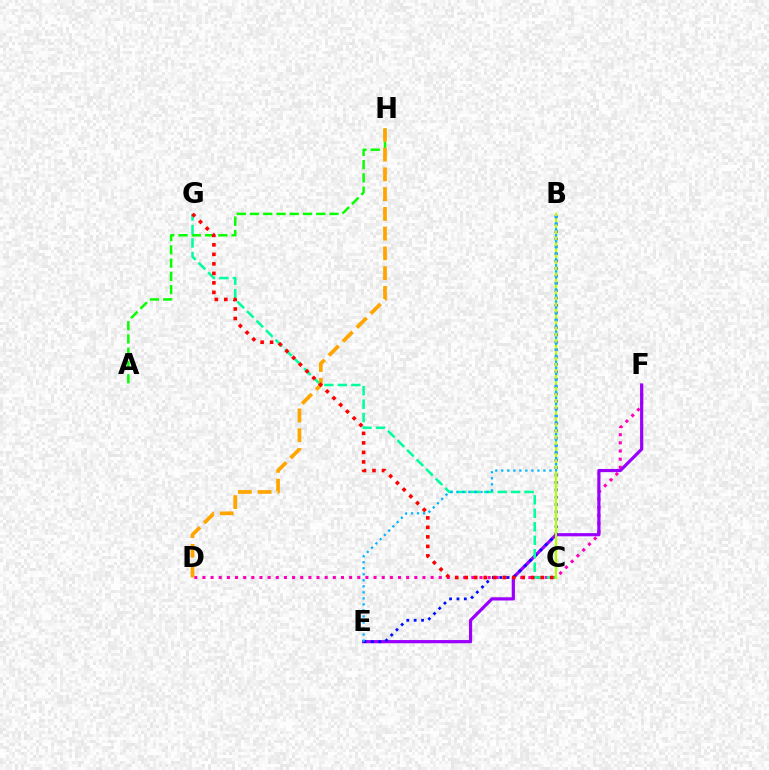{('D', 'F'): [{'color': '#ff00bd', 'line_style': 'dotted', 'thickness': 2.21}], ('E', 'F'): [{'color': '#9b00ff', 'line_style': 'solid', 'thickness': 2.3}], ('A', 'H'): [{'color': '#08ff00', 'line_style': 'dashed', 'thickness': 1.8}], ('B', 'E'): [{'color': '#0010ff', 'line_style': 'dotted', 'thickness': 2.0}, {'color': '#00b5ff', 'line_style': 'dotted', 'thickness': 1.64}], ('C', 'G'): [{'color': '#00ff9d', 'line_style': 'dashed', 'thickness': 1.83}, {'color': '#ff0000', 'line_style': 'dotted', 'thickness': 2.58}], ('B', 'C'): [{'color': '#b3ff00', 'line_style': 'solid', 'thickness': 1.59}], ('D', 'H'): [{'color': '#ffa500', 'line_style': 'dashed', 'thickness': 2.68}]}